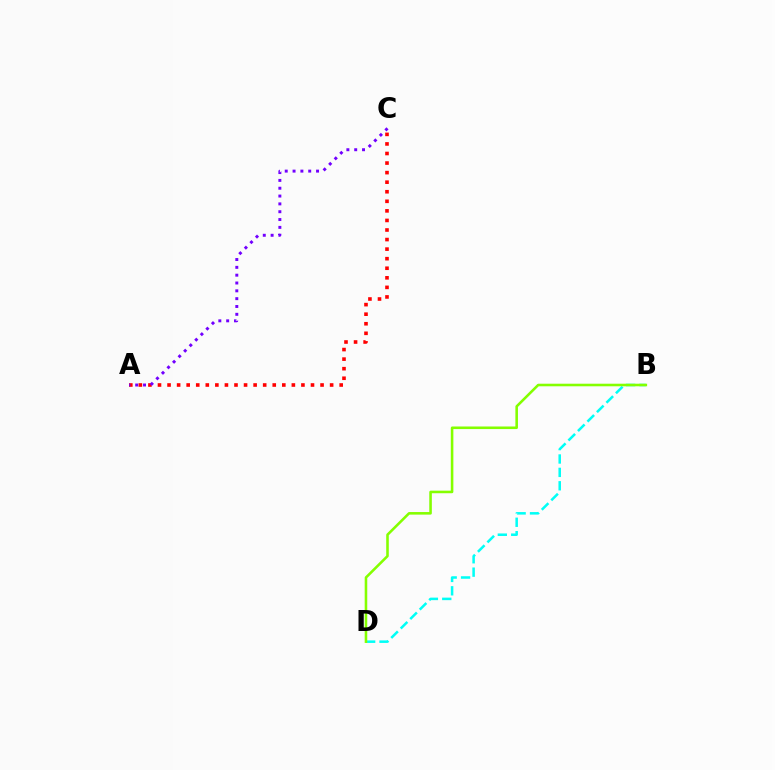{('A', 'C'): [{'color': '#ff0000', 'line_style': 'dotted', 'thickness': 2.6}, {'color': '#7200ff', 'line_style': 'dotted', 'thickness': 2.13}], ('B', 'D'): [{'color': '#00fff6', 'line_style': 'dashed', 'thickness': 1.82}, {'color': '#84ff00', 'line_style': 'solid', 'thickness': 1.85}]}